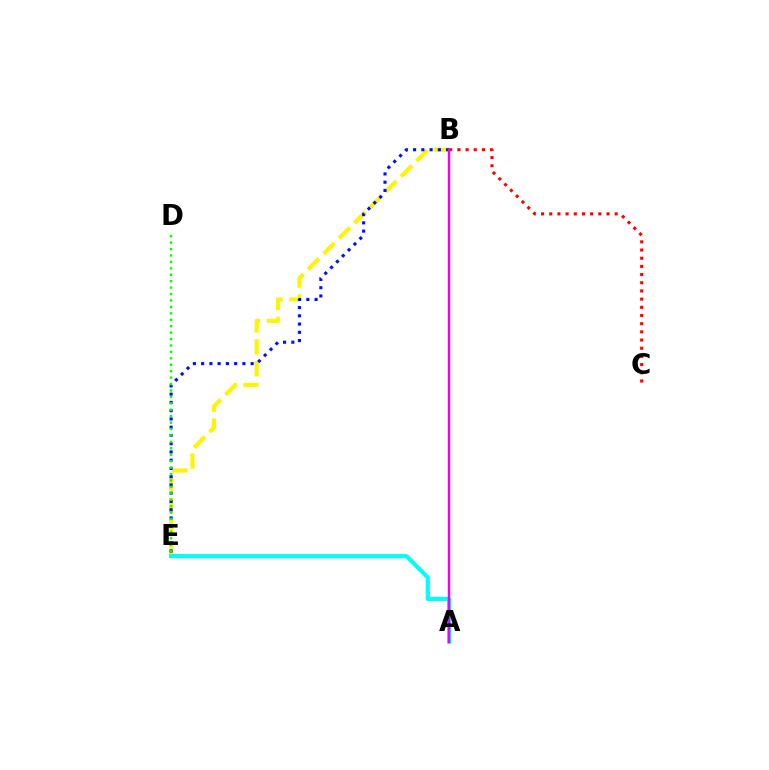{('B', 'E'): [{'color': '#fcf500', 'line_style': 'dashed', 'thickness': 2.98}, {'color': '#0010ff', 'line_style': 'dotted', 'thickness': 2.24}], ('D', 'E'): [{'color': '#08ff00', 'line_style': 'dotted', 'thickness': 1.75}], ('B', 'C'): [{'color': '#ff0000', 'line_style': 'dotted', 'thickness': 2.22}], ('A', 'E'): [{'color': '#00fff6', 'line_style': 'solid', 'thickness': 2.99}], ('A', 'B'): [{'color': '#ee00ff', 'line_style': 'solid', 'thickness': 1.77}]}